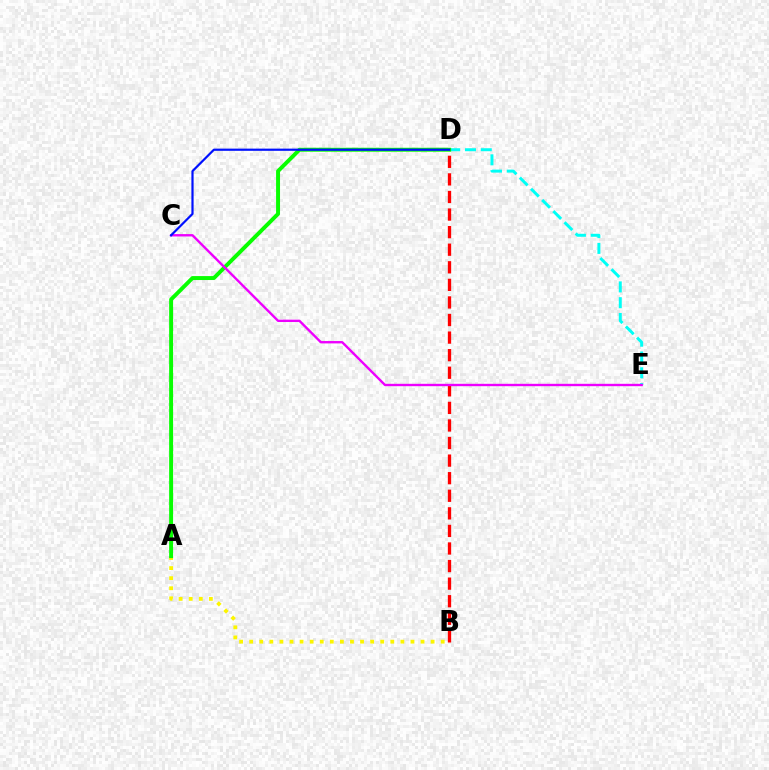{('A', 'B'): [{'color': '#fcf500', 'line_style': 'dotted', 'thickness': 2.74}], ('D', 'E'): [{'color': '#00fff6', 'line_style': 'dashed', 'thickness': 2.15}], ('B', 'D'): [{'color': '#ff0000', 'line_style': 'dashed', 'thickness': 2.39}], ('A', 'D'): [{'color': '#08ff00', 'line_style': 'solid', 'thickness': 2.84}], ('C', 'E'): [{'color': '#ee00ff', 'line_style': 'solid', 'thickness': 1.71}], ('C', 'D'): [{'color': '#0010ff', 'line_style': 'solid', 'thickness': 1.58}]}